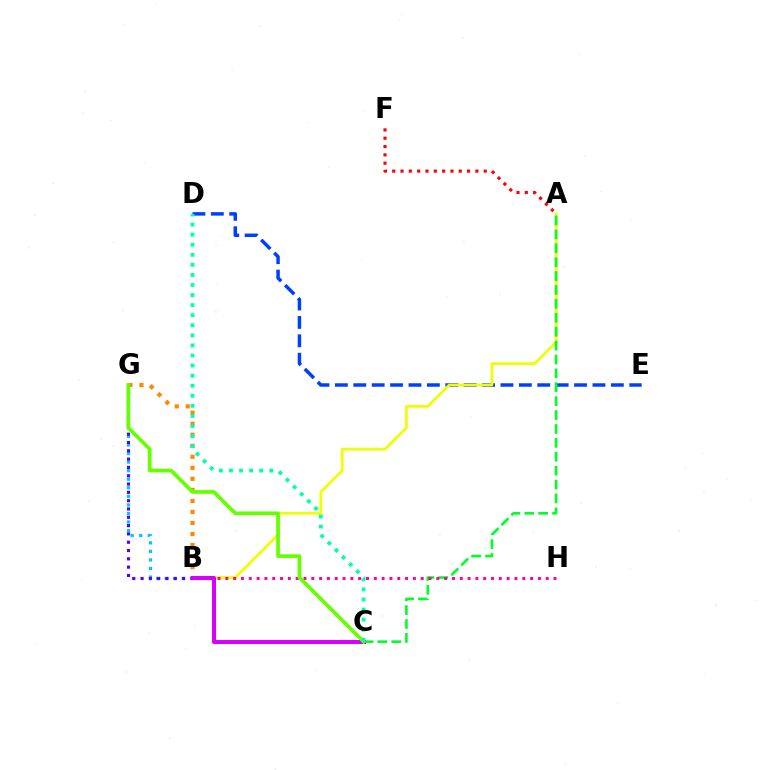{('B', 'G'): [{'color': '#00c7ff', 'line_style': 'dotted', 'thickness': 2.33}, {'color': '#ff8800', 'line_style': 'dotted', 'thickness': 3.0}, {'color': '#4f00ff', 'line_style': 'dotted', 'thickness': 2.26}], ('D', 'E'): [{'color': '#003fff', 'line_style': 'dashed', 'thickness': 2.5}], ('A', 'B'): [{'color': '#eeff00', 'line_style': 'solid', 'thickness': 1.97}], ('A', 'C'): [{'color': '#00ff27', 'line_style': 'dashed', 'thickness': 1.89}], ('B', 'H'): [{'color': '#ff00a0', 'line_style': 'dotted', 'thickness': 2.12}], ('A', 'F'): [{'color': '#ff0000', 'line_style': 'dotted', 'thickness': 2.26}], ('B', 'C'): [{'color': '#d600ff', 'line_style': 'solid', 'thickness': 2.9}], ('C', 'G'): [{'color': '#66ff00', 'line_style': 'solid', 'thickness': 2.65}], ('C', 'D'): [{'color': '#00ffaf', 'line_style': 'dotted', 'thickness': 2.74}]}